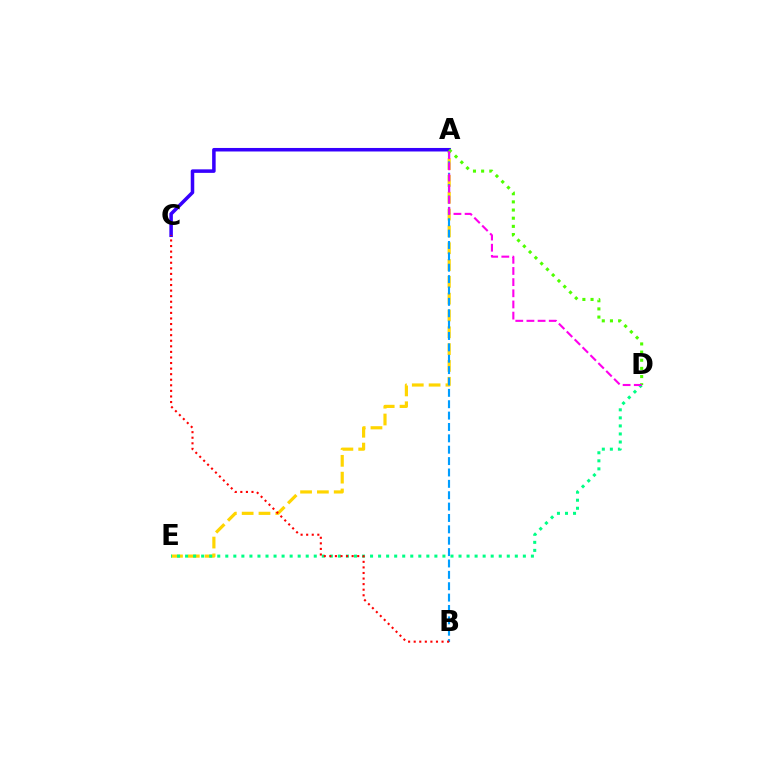{('A', 'E'): [{'color': '#ffd500', 'line_style': 'dashed', 'thickness': 2.28}], ('A', 'B'): [{'color': '#009eff', 'line_style': 'dashed', 'thickness': 1.55}], ('D', 'E'): [{'color': '#00ff86', 'line_style': 'dotted', 'thickness': 2.19}], ('A', 'C'): [{'color': '#3700ff', 'line_style': 'solid', 'thickness': 2.54}], ('A', 'D'): [{'color': '#4fff00', 'line_style': 'dotted', 'thickness': 2.22}, {'color': '#ff00ed', 'line_style': 'dashed', 'thickness': 1.52}], ('B', 'C'): [{'color': '#ff0000', 'line_style': 'dotted', 'thickness': 1.51}]}